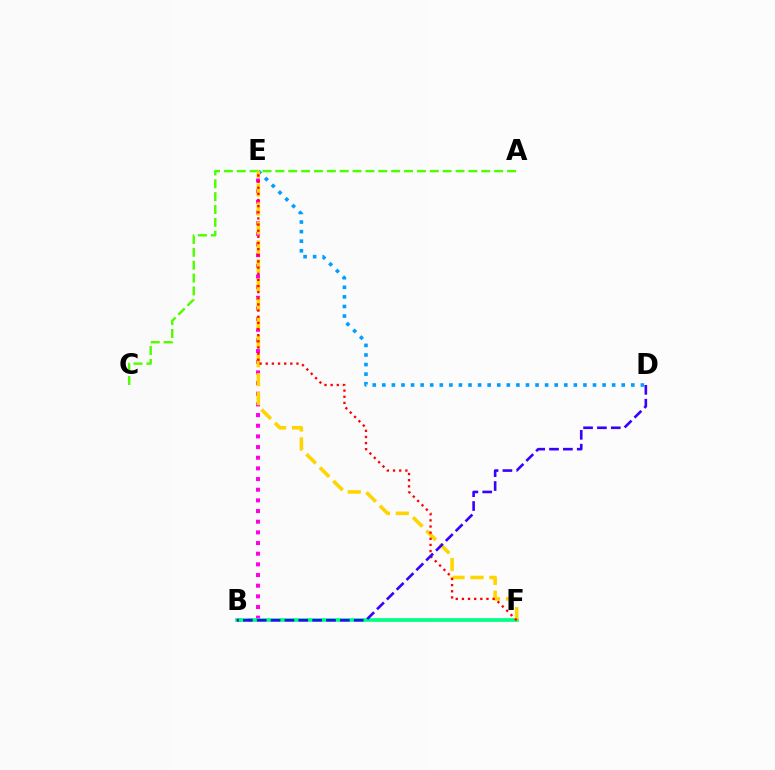{('B', 'E'): [{'color': '#ff00ed', 'line_style': 'dotted', 'thickness': 2.9}], ('D', 'E'): [{'color': '#009eff', 'line_style': 'dotted', 'thickness': 2.6}], ('B', 'F'): [{'color': '#00ff86', 'line_style': 'solid', 'thickness': 2.66}], ('A', 'C'): [{'color': '#4fff00', 'line_style': 'dashed', 'thickness': 1.75}], ('E', 'F'): [{'color': '#ffd500', 'line_style': 'dashed', 'thickness': 2.57}, {'color': '#ff0000', 'line_style': 'dotted', 'thickness': 1.67}], ('B', 'D'): [{'color': '#3700ff', 'line_style': 'dashed', 'thickness': 1.88}]}